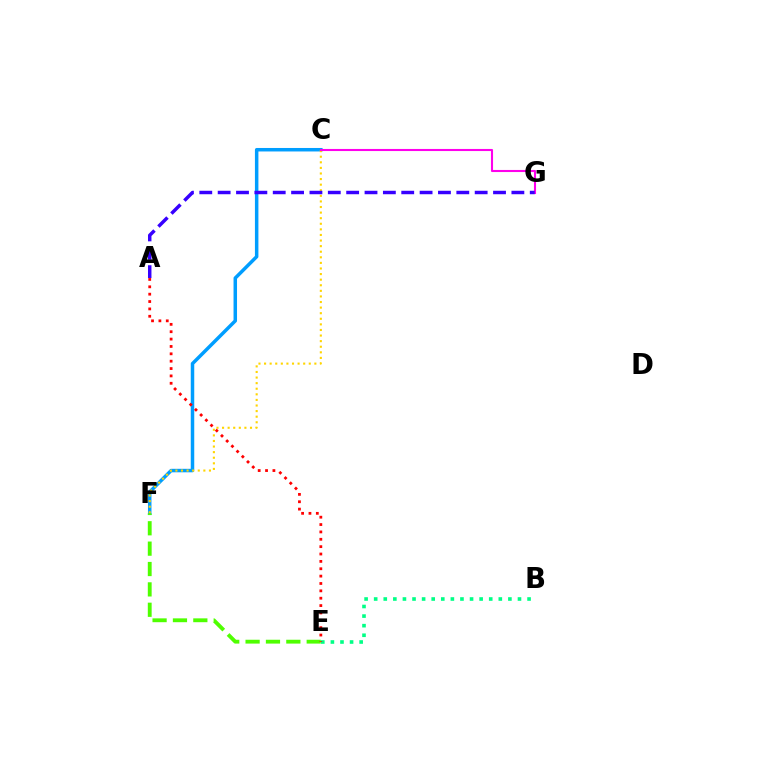{('C', 'F'): [{'color': '#009eff', 'line_style': 'solid', 'thickness': 2.51}, {'color': '#ffd500', 'line_style': 'dotted', 'thickness': 1.52}], ('E', 'F'): [{'color': '#4fff00', 'line_style': 'dashed', 'thickness': 2.77}], ('B', 'E'): [{'color': '#00ff86', 'line_style': 'dotted', 'thickness': 2.6}], ('C', 'G'): [{'color': '#ff00ed', 'line_style': 'solid', 'thickness': 1.51}], ('A', 'G'): [{'color': '#3700ff', 'line_style': 'dashed', 'thickness': 2.49}], ('A', 'E'): [{'color': '#ff0000', 'line_style': 'dotted', 'thickness': 2.0}]}